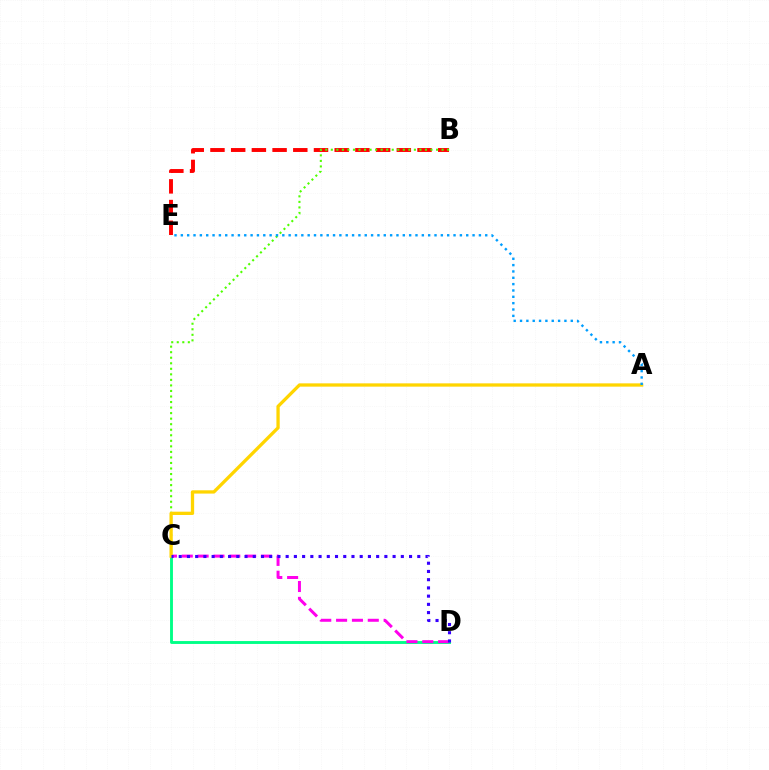{('C', 'D'): [{'color': '#00ff86', 'line_style': 'solid', 'thickness': 2.07}, {'color': '#ff00ed', 'line_style': 'dashed', 'thickness': 2.15}, {'color': '#3700ff', 'line_style': 'dotted', 'thickness': 2.24}], ('B', 'E'): [{'color': '#ff0000', 'line_style': 'dashed', 'thickness': 2.81}], ('B', 'C'): [{'color': '#4fff00', 'line_style': 'dotted', 'thickness': 1.5}], ('A', 'C'): [{'color': '#ffd500', 'line_style': 'solid', 'thickness': 2.37}], ('A', 'E'): [{'color': '#009eff', 'line_style': 'dotted', 'thickness': 1.72}]}